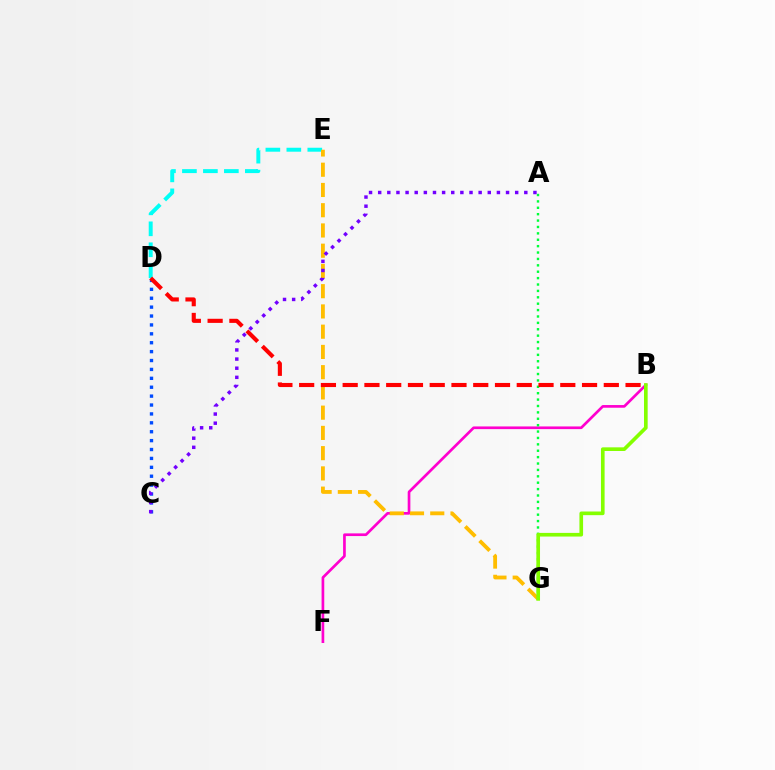{('B', 'F'): [{'color': '#ff00cf', 'line_style': 'solid', 'thickness': 1.93}], ('C', 'D'): [{'color': '#004bff', 'line_style': 'dotted', 'thickness': 2.42}], ('D', 'E'): [{'color': '#00fff6', 'line_style': 'dashed', 'thickness': 2.85}], ('A', 'G'): [{'color': '#00ff39', 'line_style': 'dotted', 'thickness': 1.74}], ('E', 'G'): [{'color': '#ffbd00', 'line_style': 'dashed', 'thickness': 2.75}], ('A', 'C'): [{'color': '#7200ff', 'line_style': 'dotted', 'thickness': 2.48}], ('B', 'D'): [{'color': '#ff0000', 'line_style': 'dashed', 'thickness': 2.96}], ('B', 'G'): [{'color': '#84ff00', 'line_style': 'solid', 'thickness': 2.63}]}